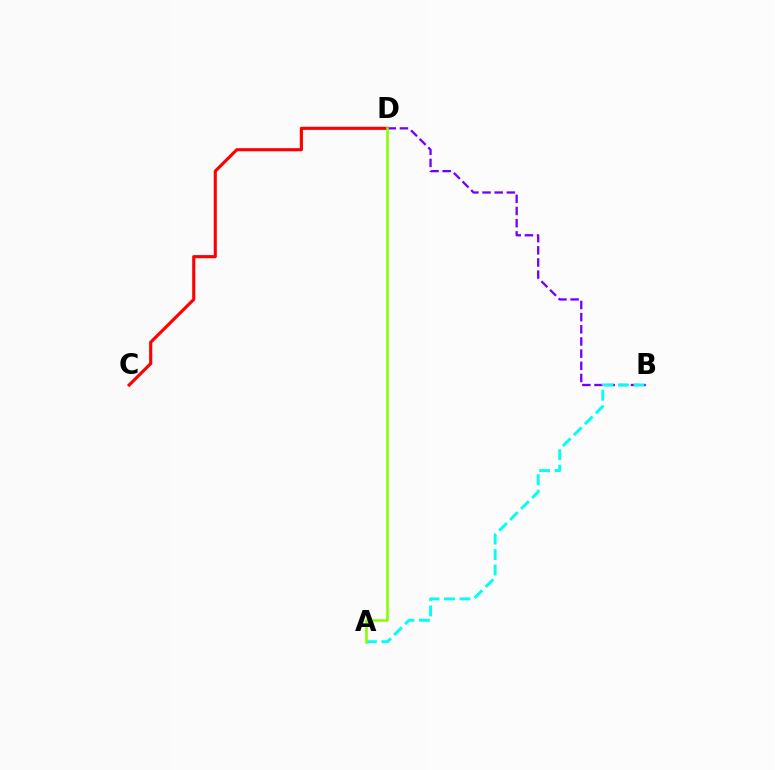{('C', 'D'): [{'color': '#ff0000', 'line_style': 'solid', 'thickness': 2.25}], ('B', 'D'): [{'color': '#7200ff', 'line_style': 'dashed', 'thickness': 1.65}], ('A', 'B'): [{'color': '#00fff6', 'line_style': 'dashed', 'thickness': 2.1}], ('A', 'D'): [{'color': '#84ff00', 'line_style': 'solid', 'thickness': 1.84}]}